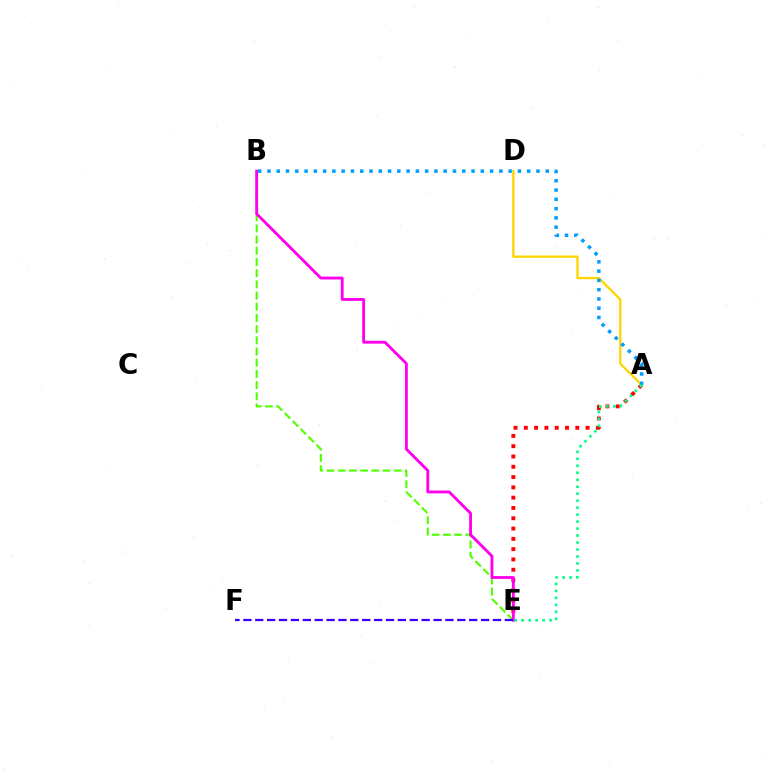{('A', 'E'): [{'color': '#ff0000', 'line_style': 'dotted', 'thickness': 2.8}, {'color': '#00ff86', 'line_style': 'dotted', 'thickness': 1.9}], ('A', 'D'): [{'color': '#ffd500', 'line_style': 'solid', 'thickness': 1.67}], ('B', 'E'): [{'color': '#4fff00', 'line_style': 'dashed', 'thickness': 1.52}, {'color': '#ff00ed', 'line_style': 'solid', 'thickness': 2.05}], ('E', 'F'): [{'color': '#3700ff', 'line_style': 'dashed', 'thickness': 1.61}], ('A', 'B'): [{'color': '#009eff', 'line_style': 'dotted', 'thickness': 2.52}]}